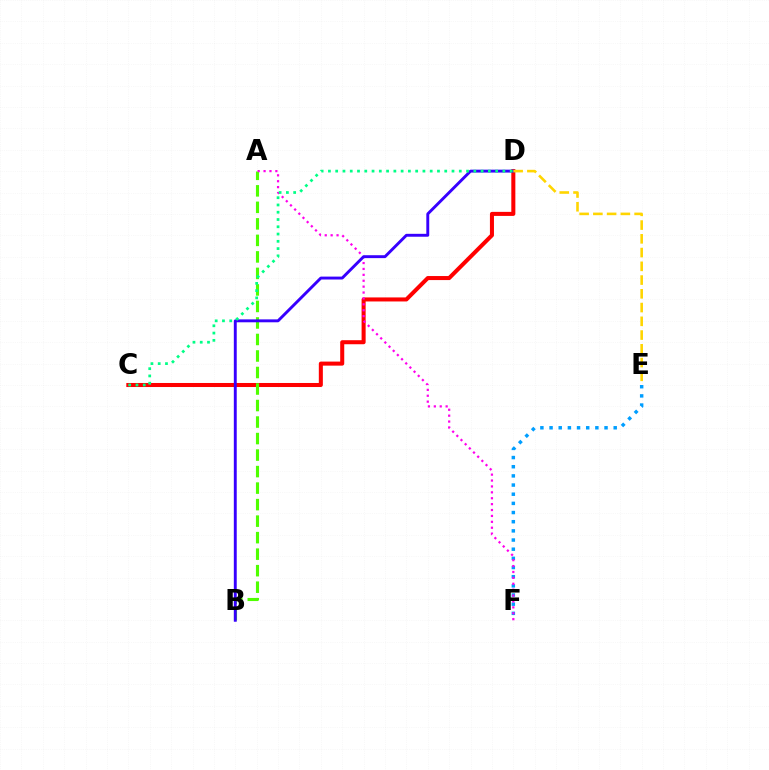{('E', 'F'): [{'color': '#009eff', 'line_style': 'dotted', 'thickness': 2.49}], ('C', 'D'): [{'color': '#ff0000', 'line_style': 'solid', 'thickness': 2.91}, {'color': '#00ff86', 'line_style': 'dotted', 'thickness': 1.98}], ('A', 'B'): [{'color': '#4fff00', 'line_style': 'dashed', 'thickness': 2.24}], ('A', 'F'): [{'color': '#ff00ed', 'line_style': 'dotted', 'thickness': 1.6}], ('B', 'D'): [{'color': '#3700ff', 'line_style': 'solid', 'thickness': 2.09}], ('D', 'E'): [{'color': '#ffd500', 'line_style': 'dashed', 'thickness': 1.87}]}